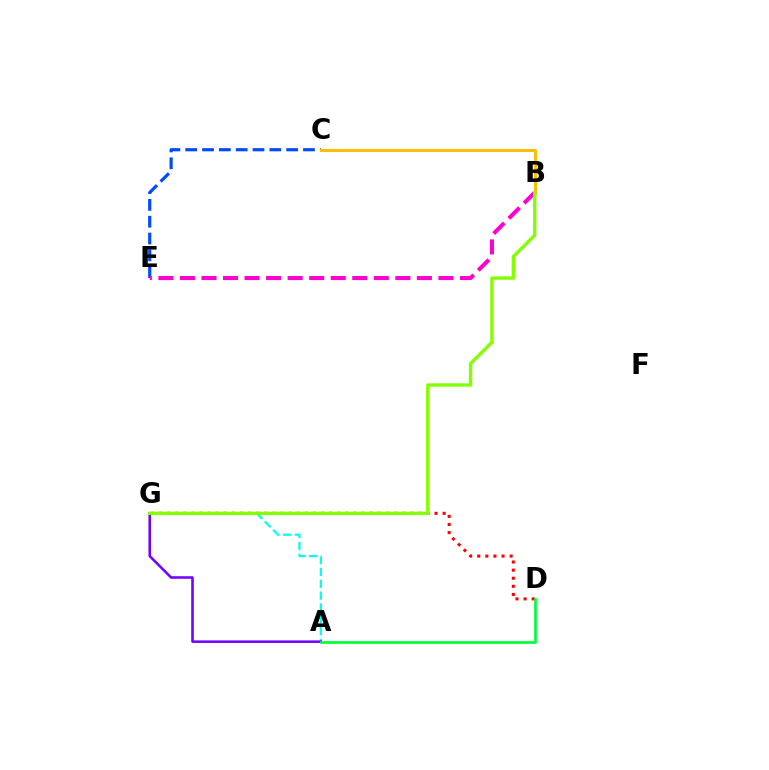{('A', 'G'): [{'color': '#00fff6', 'line_style': 'dashed', 'thickness': 1.61}, {'color': '#7200ff', 'line_style': 'solid', 'thickness': 1.84}], ('C', 'E'): [{'color': '#004bff', 'line_style': 'dashed', 'thickness': 2.29}], ('B', 'C'): [{'color': '#ffbd00', 'line_style': 'solid', 'thickness': 2.12}], ('D', 'G'): [{'color': '#ff0000', 'line_style': 'dotted', 'thickness': 2.2}], ('B', 'E'): [{'color': '#ff00cf', 'line_style': 'dashed', 'thickness': 2.93}], ('B', 'G'): [{'color': '#84ff00', 'line_style': 'solid', 'thickness': 2.42}], ('A', 'D'): [{'color': '#00ff39', 'line_style': 'solid', 'thickness': 1.94}]}